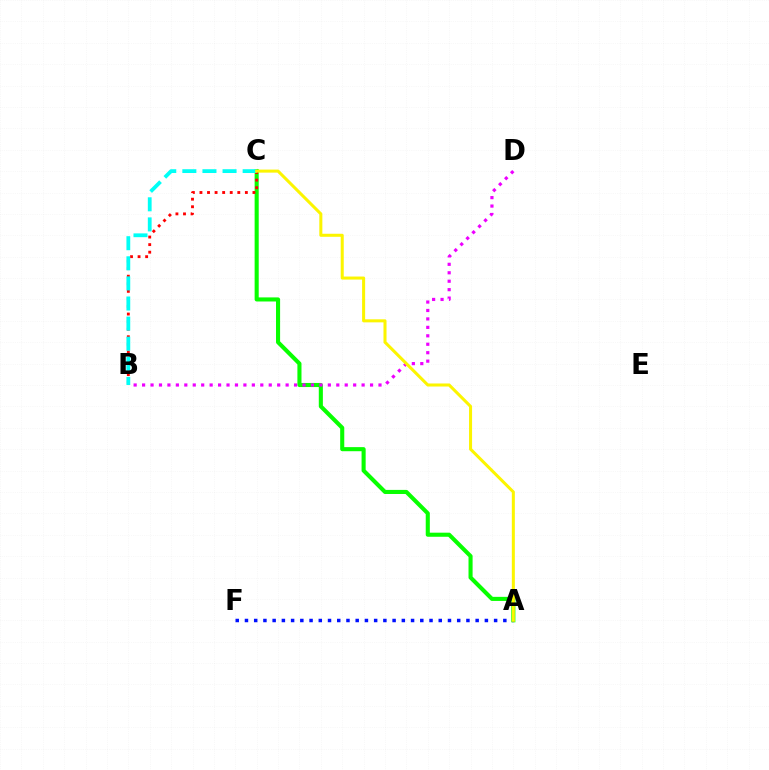{('A', 'C'): [{'color': '#08ff00', 'line_style': 'solid', 'thickness': 2.94}, {'color': '#fcf500', 'line_style': 'solid', 'thickness': 2.19}], ('B', 'C'): [{'color': '#ff0000', 'line_style': 'dotted', 'thickness': 2.06}, {'color': '#00fff6', 'line_style': 'dashed', 'thickness': 2.73}], ('A', 'F'): [{'color': '#0010ff', 'line_style': 'dotted', 'thickness': 2.51}], ('B', 'D'): [{'color': '#ee00ff', 'line_style': 'dotted', 'thickness': 2.29}]}